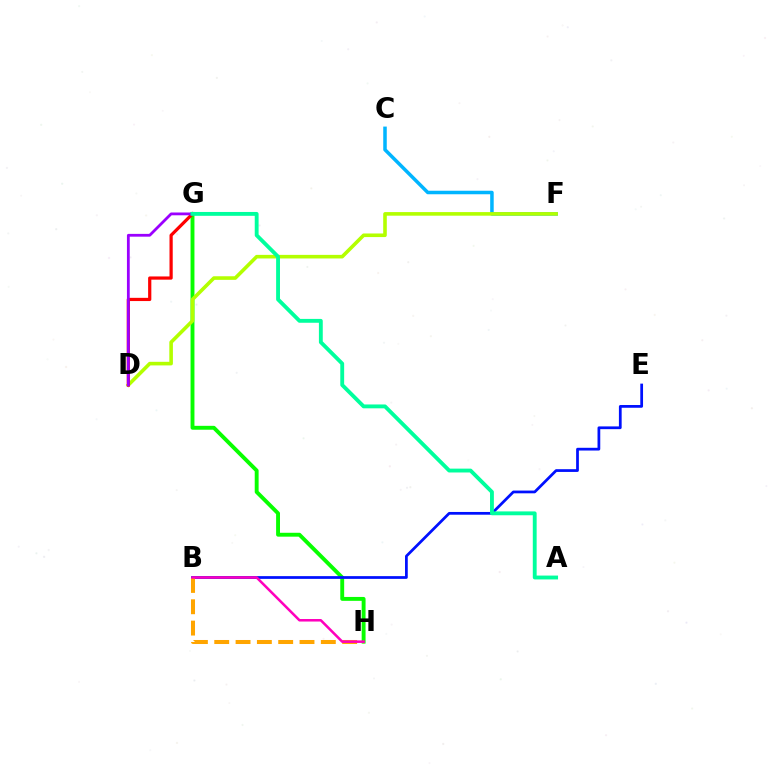{('C', 'F'): [{'color': '#00b5ff', 'line_style': 'solid', 'thickness': 2.53}], ('G', 'H'): [{'color': '#08ff00', 'line_style': 'solid', 'thickness': 2.8}], ('B', 'E'): [{'color': '#0010ff', 'line_style': 'solid', 'thickness': 1.98}], ('D', 'F'): [{'color': '#b3ff00', 'line_style': 'solid', 'thickness': 2.59}], ('D', 'G'): [{'color': '#ff0000', 'line_style': 'solid', 'thickness': 2.32}, {'color': '#9b00ff', 'line_style': 'solid', 'thickness': 2.01}], ('B', 'H'): [{'color': '#ffa500', 'line_style': 'dashed', 'thickness': 2.9}, {'color': '#ff00bd', 'line_style': 'solid', 'thickness': 1.82}], ('A', 'G'): [{'color': '#00ff9d', 'line_style': 'solid', 'thickness': 2.78}]}